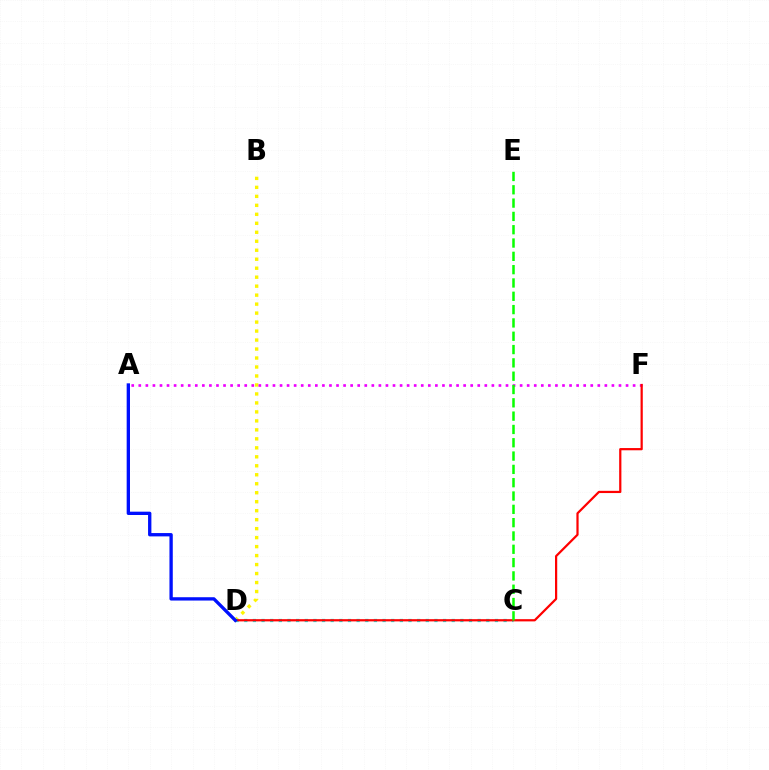{('B', 'D'): [{'color': '#fcf500', 'line_style': 'dotted', 'thickness': 2.44}], ('C', 'D'): [{'color': '#00fff6', 'line_style': 'dotted', 'thickness': 2.35}], ('A', 'F'): [{'color': '#ee00ff', 'line_style': 'dotted', 'thickness': 1.92}], ('D', 'F'): [{'color': '#ff0000', 'line_style': 'solid', 'thickness': 1.6}], ('C', 'E'): [{'color': '#08ff00', 'line_style': 'dashed', 'thickness': 1.81}], ('A', 'D'): [{'color': '#0010ff', 'line_style': 'solid', 'thickness': 2.39}]}